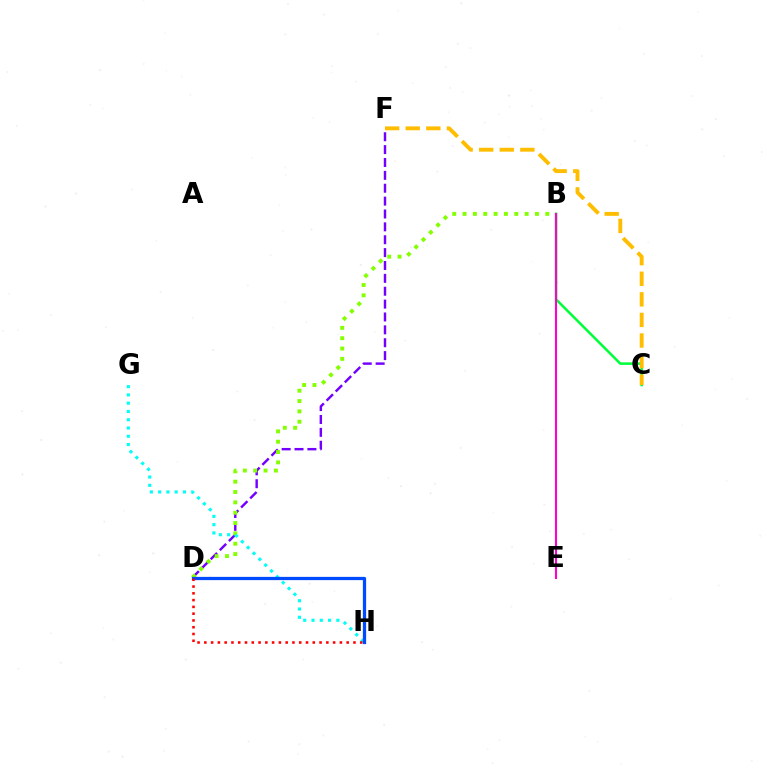{('D', 'F'): [{'color': '#7200ff', 'line_style': 'dashed', 'thickness': 1.75}], ('B', 'C'): [{'color': '#00ff39', 'line_style': 'solid', 'thickness': 1.83}], ('C', 'F'): [{'color': '#ffbd00', 'line_style': 'dashed', 'thickness': 2.8}], ('B', 'D'): [{'color': '#84ff00', 'line_style': 'dotted', 'thickness': 2.81}], ('G', 'H'): [{'color': '#00fff6', 'line_style': 'dotted', 'thickness': 2.25}], ('D', 'H'): [{'color': '#004bff', 'line_style': 'solid', 'thickness': 2.34}, {'color': '#ff0000', 'line_style': 'dotted', 'thickness': 1.84}], ('B', 'E'): [{'color': '#ff00cf', 'line_style': 'solid', 'thickness': 1.51}]}